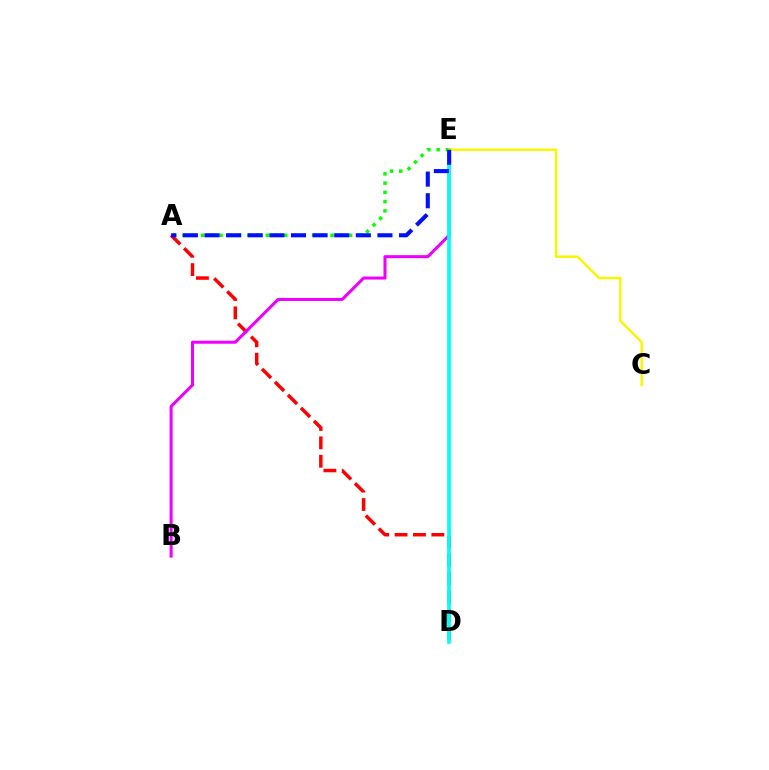{('A', 'D'): [{'color': '#ff0000', 'line_style': 'dashed', 'thickness': 2.5}], ('B', 'E'): [{'color': '#ee00ff', 'line_style': 'solid', 'thickness': 2.19}], ('D', 'E'): [{'color': '#00fff6', 'line_style': 'solid', 'thickness': 2.67}], ('A', 'E'): [{'color': '#08ff00', 'line_style': 'dotted', 'thickness': 2.51}, {'color': '#0010ff', 'line_style': 'dashed', 'thickness': 2.94}], ('C', 'E'): [{'color': '#fcf500', 'line_style': 'solid', 'thickness': 1.76}]}